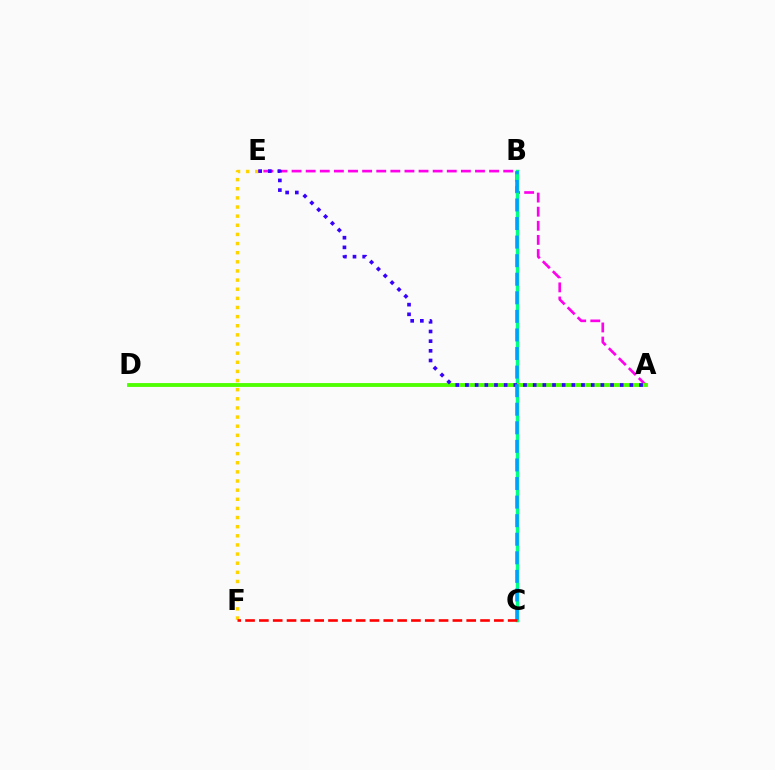{('E', 'F'): [{'color': '#ffd500', 'line_style': 'dotted', 'thickness': 2.48}], ('A', 'E'): [{'color': '#ff00ed', 'line_style': 'dashed', 'thickness': 1.92}, {'color': '#3700ff', 'line_style': 'dotted', 'thickness': 2.63}], ('B', 'C'): [{'color': '#00ff86', 'line_style': 'solid', 'thickness': 2.5}, {'color': '#009eff', 'line_style': 'dashed', 'thickness': 2.52}], ('A', 'D'): [{'color': '#4fff00', 'line_style': 'solid', 'thickness': 2.78}], ('C', 'F'): [{'color': '#ff0000', 'line_style': 'dashed', 'thickness': 1.88}]}